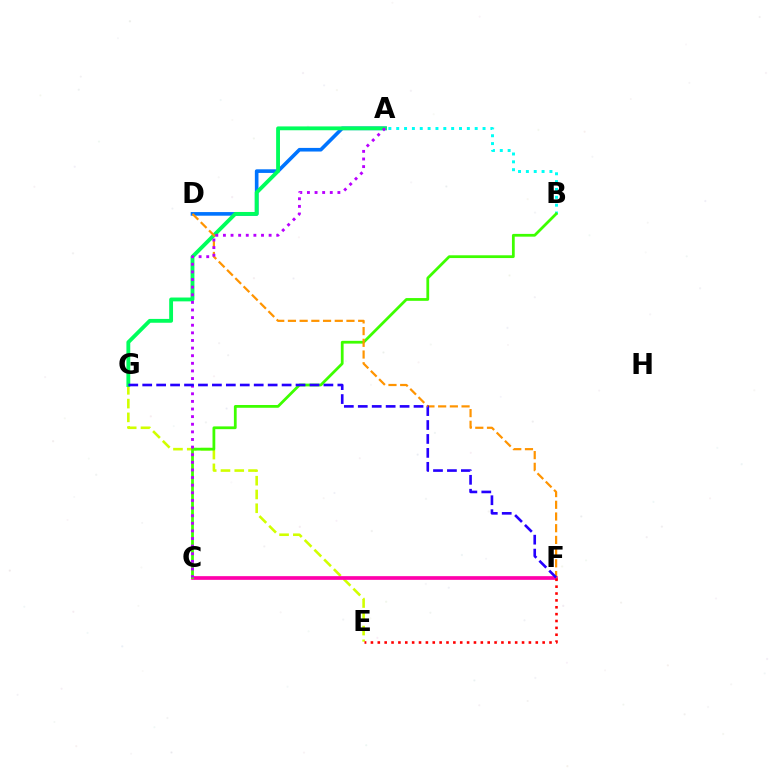{('E', 'G'): [{'color': '#d1ff00', 'line_style': 'dashed', 'thickness': 1.87}], ('C', 'F'): [{'color': '#ff00ac', 'line_style': 'solid', 'thickness': 2.66}], ('A', 'B'): [{'color': '#00fff6', 'line_style': 'dotted', 'thickness': 2.13}], ('A', 'D'): [{'color': '#0074ff', 'line_style': 'solid', 'thickness': 2.61}], ('E', 'F'): [{'color': '#ff0000', 'line_style': 'dotted', 'thickness': 1.87}], ('A', 'G'): [{'color': '#00ff5c', 'line_style': 'solid', 'thickness': 2.77}], ('B', 'C'): [{'color': '#3dff00', 'line_style': 'solid', 'thickness': 1.99}], ('D', 'F'): [{'color': '#ff9400', 'line_style': 'dashed', 'thickness': 1.59}], ('A', 'C'): [{'color': '#b900ff', 'line_style': 'dotted', 'thickness': 2.07}], ('F', 'G'): [{'color': '#2500ff', 'line_style': 'dashed', 'thickness': 1.89}]}